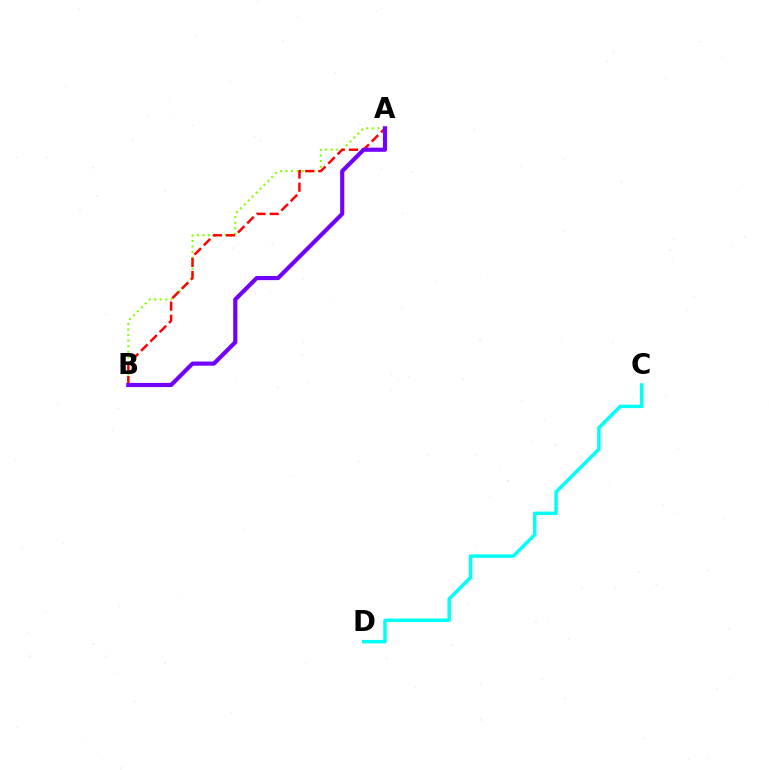{('A', 'B'): [{'color': '#84ff00', 'line_style': 'dotted', 'thickness': 1.51}, {'color': '#ff0000', 'line_style': 'dashed', 'thickness': 1.79}, {'color': '#7200ff', 'line_style': 'solid', 'thickness': 2.99}], ('C', 'D'): [{'color': '#00fff6', 'line_style': 'solid', 'thickness': 2.49}]}